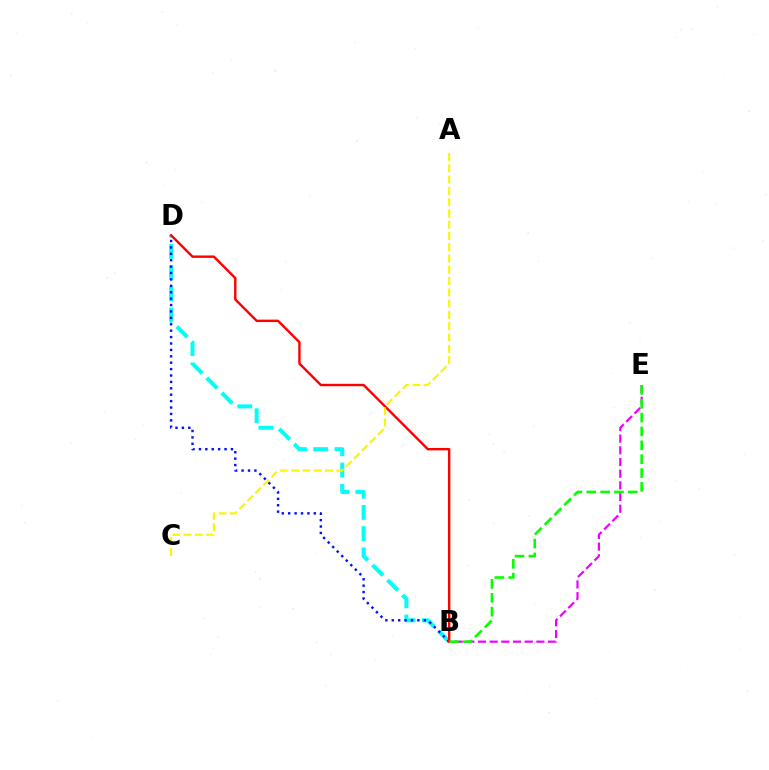{('B', 'D'): [{'color': '#00fff6', 'line_style': 'dashed', 'thickness': 2.88}, {'color': '#0010ff', 'line_style': 'dotted', 'thickness': 1.74}, {'color': '#ff0000', 'line_style': 'solid', 'thickness': 1.73}], ('B', 'E'): [{'color': '#ee00ff', 'line_style': 'dashed', 'thickness': 1.59}, {'color': '#08ff00', 'line_style': 'dashed', 'thickness': 1.88}], ('A', 'C'): [{'color': '#fcf500', 'line_style': 'dashed', 'thickness': 1.53}]}